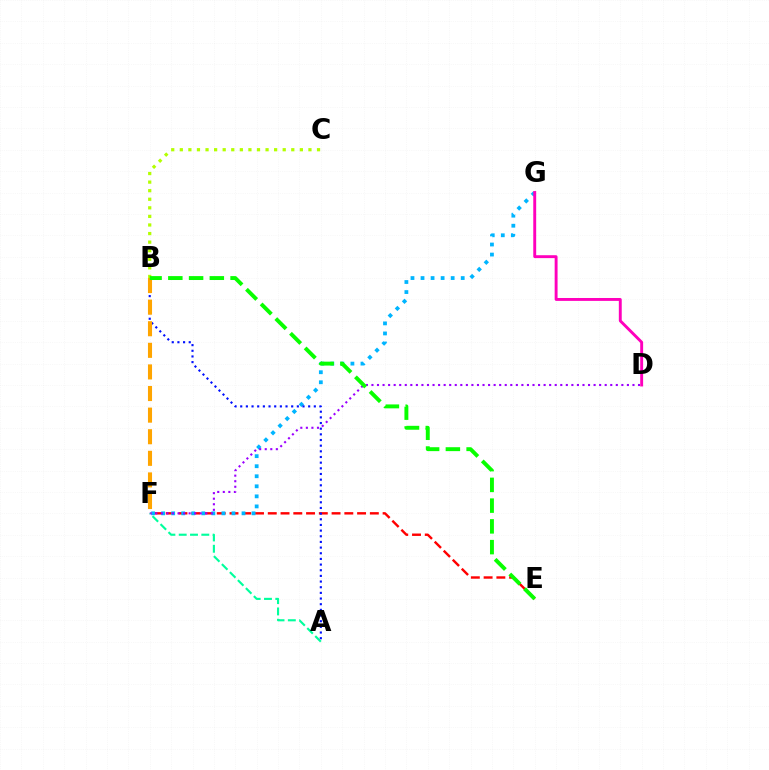{('E', 'F'): [{'color': '#ff0000', 'line_style': 'dashed', 'thickness': 1.73}], ('F', 'G'): [{'color': '#00b5ff', 'line_style': 'dotted', 'thickness': 2.73}], ('D', 'F'): [{'color': '#9b00ff', 'line_style': 'dotted', 'thickness': 1.51}], ('A', 'F'): [{'color': '#00ff9d', 'line_style': 'dashed', 'thickness': 1.54}], ('A', 'B'): [{'color': '#0010ff', 'line_style': 'dotted', 'thickness': 1.54}], ('B', 'C'): [{'color': '#b3ff00', 'line_style': 'dotted', 'thickness': 2.33}], ('B', 'F'): [{'color': '#ffa500', 'line_style': 'dashed', 'thickness': 2.93}], ('D', 'G'): [{'color': '#ff00bd', 'line_style': 'solid', 'thickness': 2.09}], ('B', 'E'): [{'color': '#08ff00', 'line_style': 'dashed', 'thickness': 2.82}]}